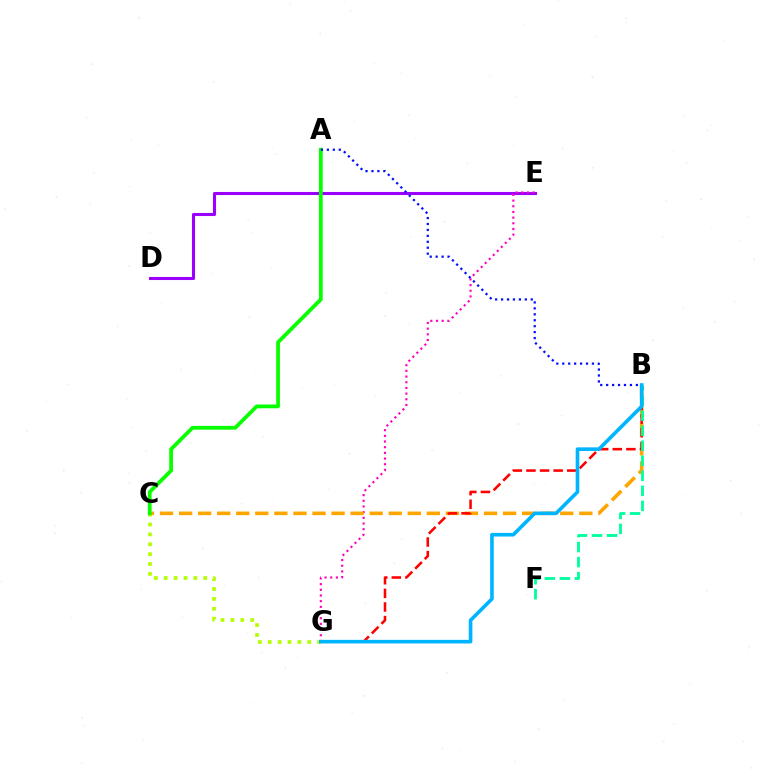{('C', 'G'): [{'color': '#b3ff00', 'line_style': 'dotted', 'thickness': 2.69}], ('D', 'E'): [{'color': '#9b00ff', 'line_style': 'solid', 'thickness': 2.22}], ('E', 'G'): [{'color': '#ff00bd', 'line_style': 'dotted', 'thickness': 1.54}], ('B', 'C'): [{'color': '#ffa500', 'line_style': 'dashed', 'thickness': 2.59}], ('B', 'G'): [{'color': '#ff0000', 'line_style': 'dashed', 'thickness': 1.85}, {'color': '#00b5ff', 'line_style': 'solid', 'thickness': 2.61}], ('A', 'C'): [{'color': '#08ff00', 'line_style': 'solid', 'thickness': 2.71}], ('B', 'F'): [{'color': '#00ff9d', 'line_style': 'dashed', 'thickness': 2.04}], ('A', 'B'): [{'color': '#0010ff', 'line_style': 'dotted', 'thickness': 1.61}]}